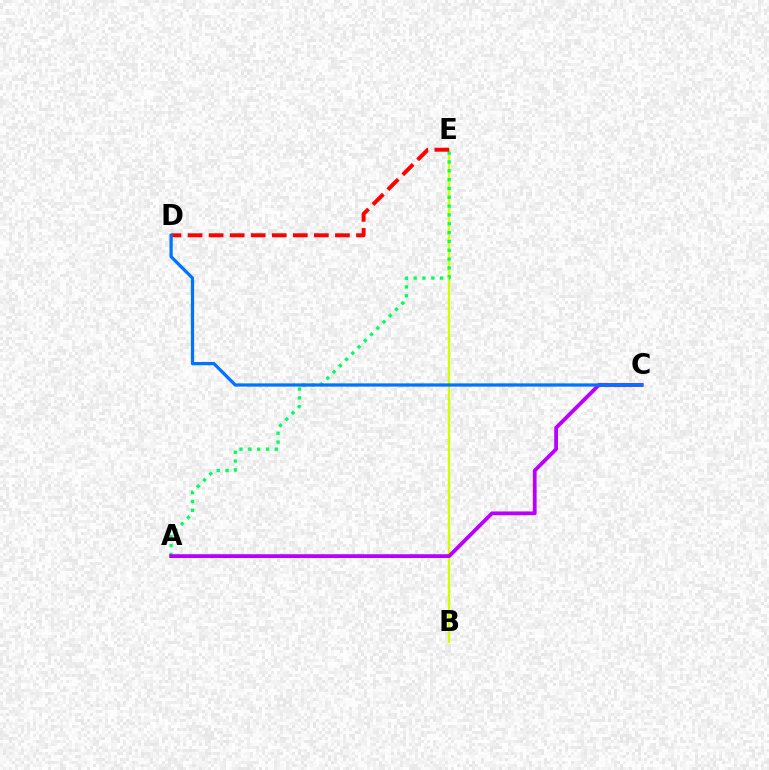{('B', 'E'): [{'color': '#d1ff00', 'line_style': 'solid', 'thickness': 1.72}], ('A', 'E'): [{'color': '#00ff5c', 'line_style': 'dotted', 'thickness': 2.4}], ('A', 'C'): [{'color': '#b900ff', 'line_style': 'solid', 'thickness': 2.73}], ('D', 'E'): [{'color': '#ff0000', 'line_style': 'dashed', 'thickness': 2.86}], ('C', 'D'): [{'color': '#0074ff', 'line_style': 'solid', 'thickness': 2.34}]}